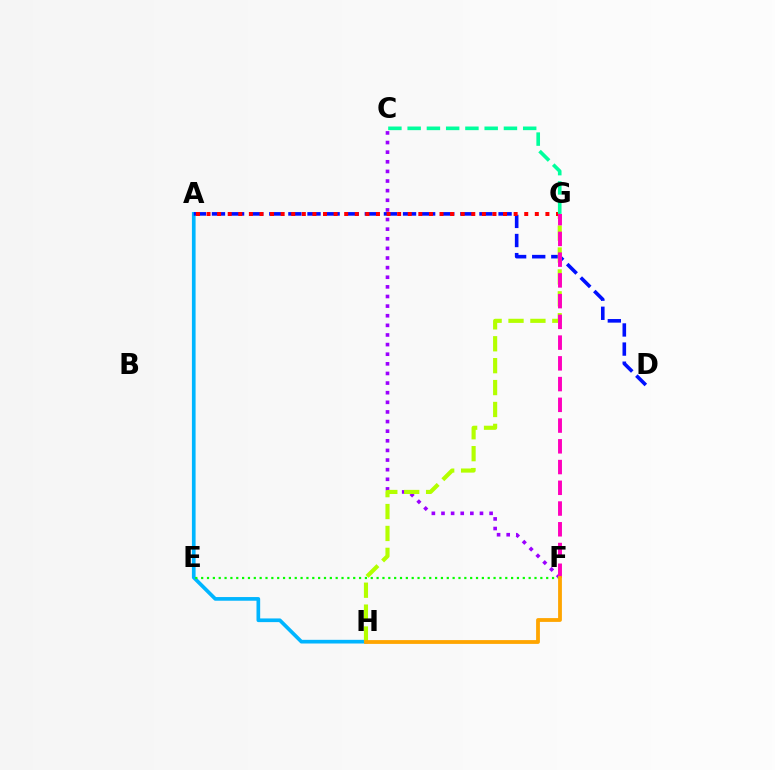{('A', 'H'): [{'color': '#00b5ff', 'line_style': 'solid', 'thickness': 2.65}], ('C', 'F'): [{'color': '#9b00ff', 'line_style': 'dotted', 'thickness': 2.61}], ('A', 'D'): [{'color': '#0010ff', 'line_style': 'dashed', 'thickness': 2.6}], ('G', 'H'): [{'color': '#b3ff00', 'line_style': 'dashed', 'thickness': 2.98}], ('A', 'G'): [{'color': '#ff0000', 'line_style': 'dotted', 'thickness': 2.88}], ('C', 'G'): [{'color': '#00ff9d', 'line_style': 'dashed', 'thickness': 2.62}], ('F', 'G'): [{'color': '#ff00bd', 'line_style': 'dashed', 'thickness': 2.82}], ('E', 'F'): [{'color': '#08ff00', 'line_style': 'dotted', 'thickness': 1.59}], ('F', 'H'): [{'color': '#ffa500', 'line_style': 'solid', 'thickness': 2.74}]}